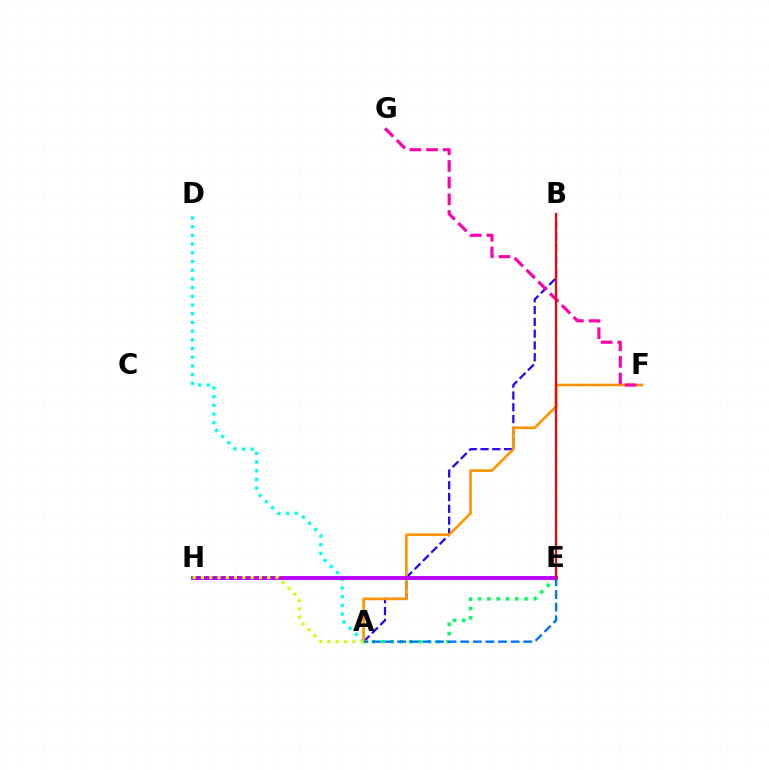{('E', 'H'): [{'color': '#3dff00', 'line_style': 'dotted', 'thickness': 1.55}, {'color': '#b900ff', 'line_style': 'solid', 'thickness': 2.79}], ('A', 'B'): [{'color': '#2500ff', 'line_style': 'dashed', 'thickness': 1.6}], ('A', 'E'): [{'color': '#00ff5c', 'line_style': 'dotted', 'thickness': 2.53}, {'color': '#0074ff', 'line_style': 'dashed', 'thickness': 1.71}], ('A', 'D'): [{'color': '#00fff6', 'line_style': 'dotted', 'thickness': 2.36}], ('A', 'F'): [{'color': '#ff9400', 'line_style': 'solid', 'thickness': 1.9}], ('F', 'G'): [{'color': '#ff00ac', 'line_style': 'dashed', 'thickness': 2.27}], ('A', 'H'): [{'color': '#d1ff00', 'line_style': 'dotted', 'thickness': 2.25}], ('B', 'E'): [{'color': '#ff0000', 'line_style': 'solid', 'thickness': 1.61}]}